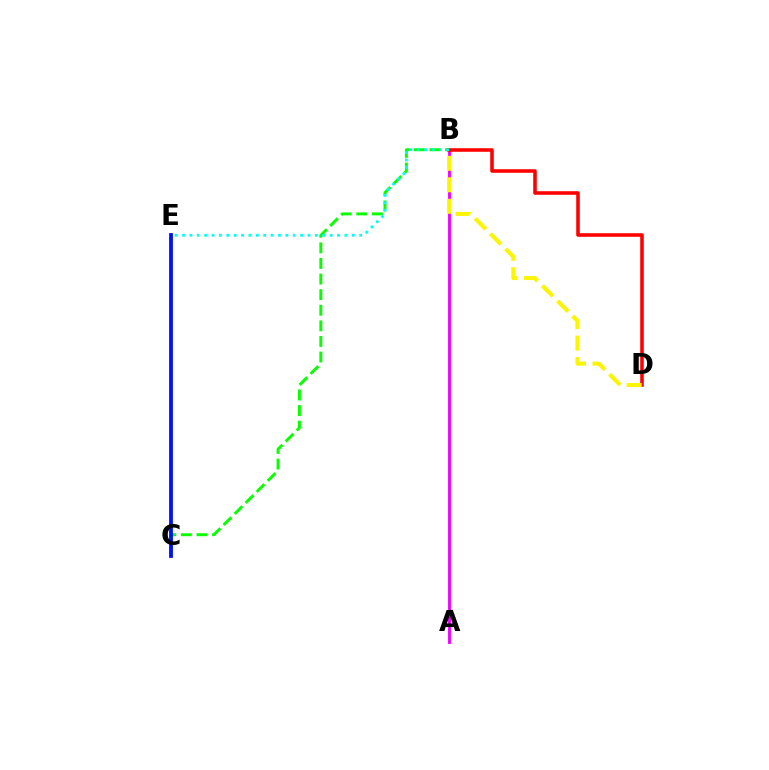{('A', 'B'): [{'color': '#ee00ff', 'line_style': 'solid', 'thickness': 2.06}], ('B', 'C'): [{'color': '#08ff00', 'line_style': 'dashed', 'thickness': 2.12}], ('C', 'E'): [{'color': '#0010ff', 'line_style': 'solid', 'thickness': 2.73}], ('B', 'D'): [{'color': '#ff0000', 'line_style': 'solid', 'thickness': 2.56}, {'color': '#fcf500', 'line_style': 'dashed', 'thickness': 2.92}], ('B', 'E'): [{'color': '#00fff6', 'line_style': 'dotted', 'thickness': 2.01}]}